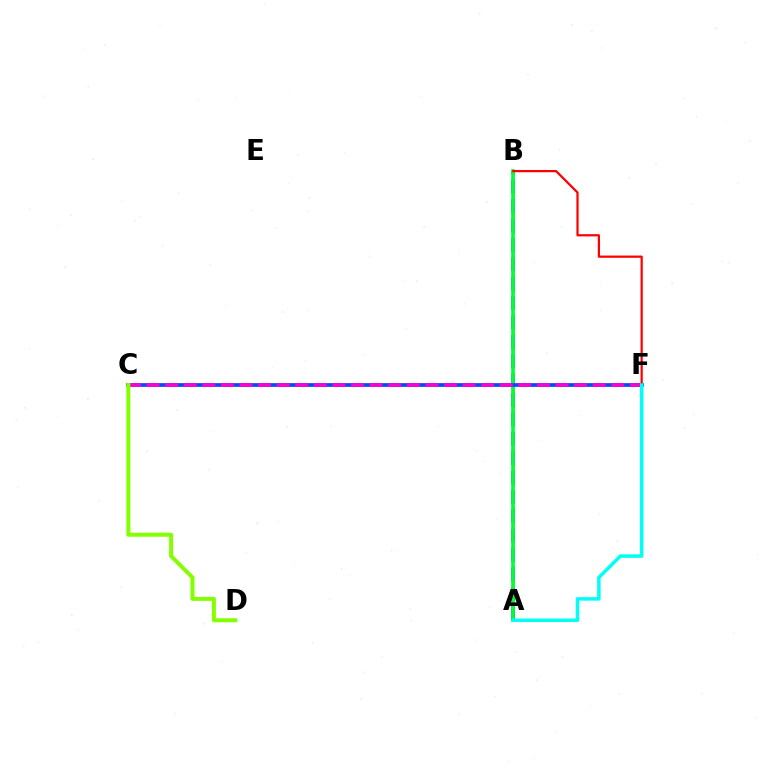{('A', 'B'): [{'color': '#ffbd00', 'line_style': 'dashed', 'thickness': 2.02}, {'color': '#7200ff', 'line_style': 'dashed', 'thickness': 2.63}, {'color': '#00ff39', 'line_style': 'solid', 'thickness': 2.64}], ('C', 'F'): [{'color': '#004bff', 'line_style': 'solid', 'thickness': 2.69}, {'color': '#ff00cf', 'line_style': 'dashed', 'thickness': 2.53}], ('B', 'F'): [{'color': '#ff0000', 'line_style': 'solid', 'thickness': 1.61}], ('A', 'F'): [{'color': '#00fff6', 'line_style': 'solid', 'thickness': 2.51}], ('C', 'D'): [{'color': '#84ff00', 'line_style': 'solid', 'thickness': 2.89}]}